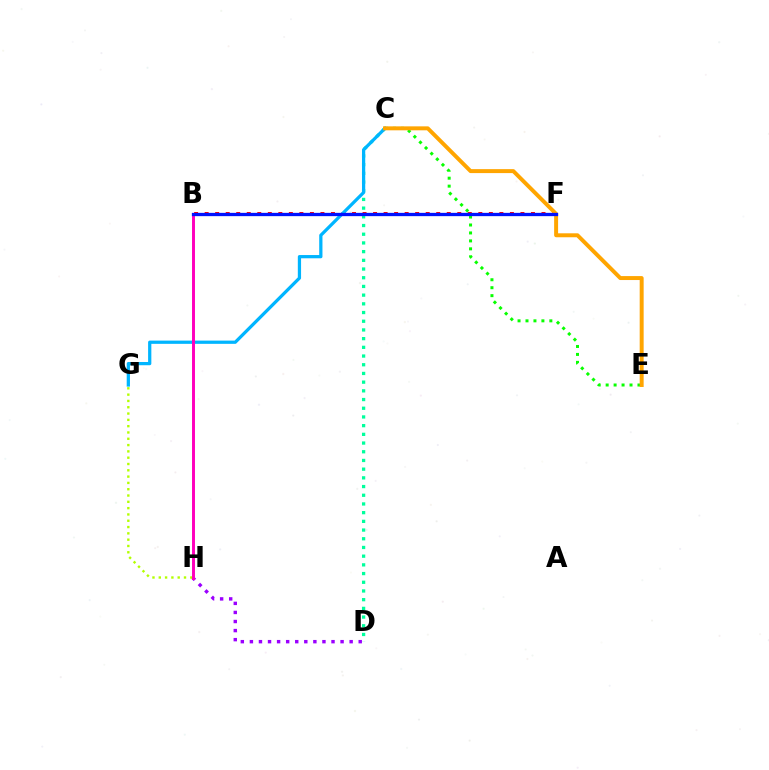{('D', 'H'): [{'color': '#9b00ff', 'line_style': 'dotted', 'thickness': 2.46}], ('B', 'F'): [{'color': '#ff0000', 'line_style': 'dotted', 'thickness': 2.86}, {'color': '#0010ff', 'line_style': 'solid', 'thickness': 2.37}], ('G', 'H'): [{'color': '#b3ff00', 'line_style': 'dotted', 'thickness': 1.71}], ('C', 'D'): [{'color': '#00ff9d', 'line_style': 'dotted', 'thickness': 2.36}], ('C', 'G'): [{'color': '#00b5ff', 'line_style': 'solid', 'thickness': 2.34}], ('C', 'E'): [{'color': '#08ff00', 'line_style': 'dotted', 'thickness': 2.16}, {'color': '#ffa500', 'line_style': 'solid', 'thickness': 2.85}], ('B', 'H'): [{'color': '#ff00bd', 'line_style': 'solid', 'thickness': 2.12}]}